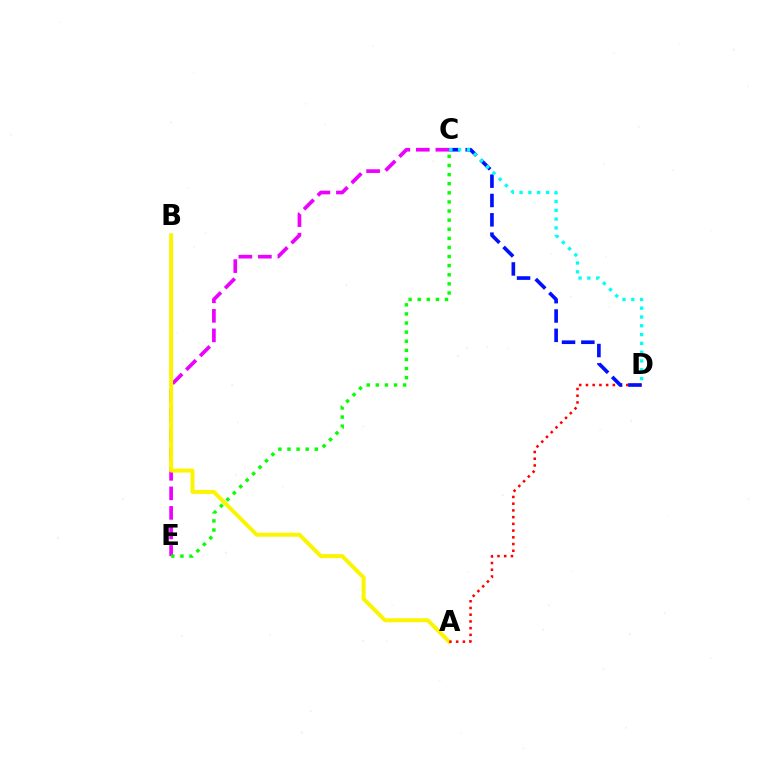{('C', 'E'): [{'color': '#ee00ff', 'line_style': 'dashed', 'thickness': 2.65}, {'color': '#08ff00', 'line_style': 'dotted', 'thickness': 2.47}], ('A', 'B'): [{'color': '#fcf500', 'line_style': 'solid', 'thickness': 2.87}], ('A', 'D'): [{'color': '#ff0000', 'line_style': 'dotted', 'thickness': 1.83}], ('C', 'D'): [{'color': '#0010ff', 'line_style': 'dashed', 'thickness': 2.63}, {'color': '#00fff6', 'line_style': 'dotted', 'thickness': 2.39}]}